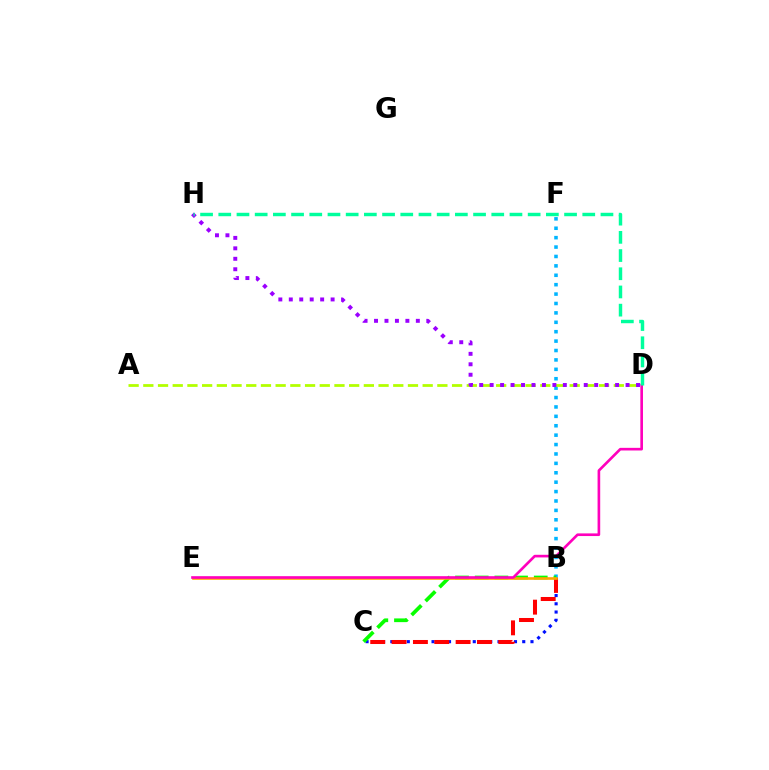{('B', 'C'): [{'color': '#0010ff', 'line_style': 'dotted', 'thickness': 2.24}, {'color': '#ff0000', 'line_style': 'dashed', 'thickness': 2.9}, {'color': '#08ff00', 'line_style': 'dashed', 'thickness': 2.67}], ('B', 'F'): [{'color': '#00b5ff', 'line_style': 'dotted', 'thickness': 2.56}], ('A', 'D'): [{'color': '#b3ff00', 'line_style': 'dashed', 'thickness': 2.0}], ('B', 'E'): [{'color': '#ffa500', 'line_style': 'solid', 'thickness': 1.89}], ('D', 'H'): [{'color': '#9b00ff', 'line_style': 'dotted', 'thickness': 2.84}, {'color': '#00ff9d', 'line_style': 'dashed', 'thickness': 2.47}], ('D', 'E'): [{'color': '#ff00bd', 'line_style': 'solid', 'thickness': 1.91}]}